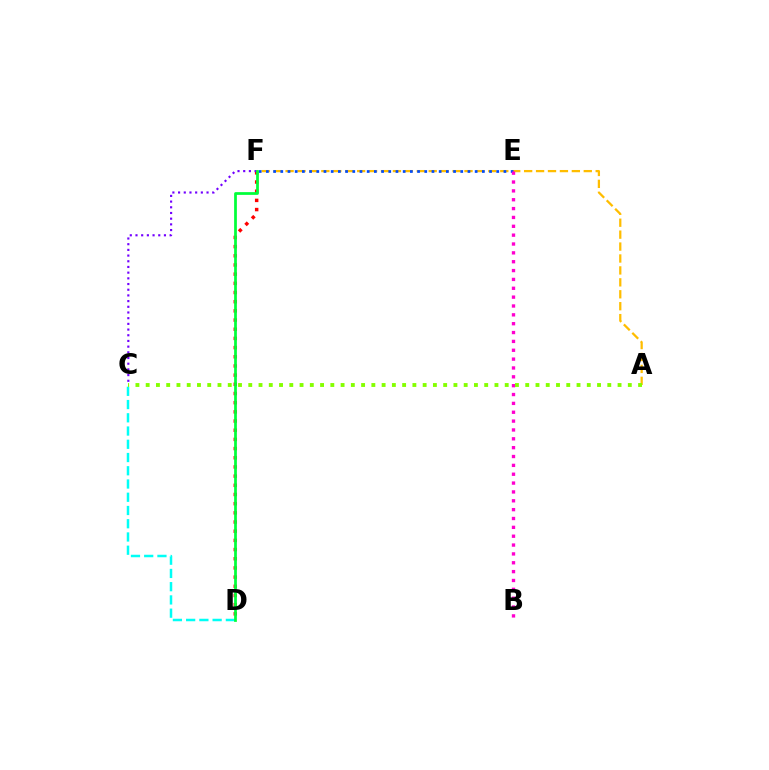{('A', 'F'): [{'color': '#ffbd00', 'line_style': 'dashed', 'thickness': 1.62}], ('E', 'F'): [{'color': '#004bff', 'line_style': 'dotted', 'thickness': 1.96}], ('D', 'F'): [{'color': '#ff0000', 'line_style': 'dotted', 'thickness': 2.49}, {'color': '#00ff39', 'line_style': 'solid', 'thickness': 1.97}], ('C', 'F'): [{'color': '#7200ff', 'line_style': 'dotted', 'thickness': 1.55}], ('B', 'E'): [{'color': '#ff00cf', 'line_style': 'dotted', 'thickness': 2.41}], ('C', 'D'): [{'color': '#00fff6', 'line_style': 'dashed', 'thickness': 1.8}], ('A', 'C'): [{'color': '#84ff00', 'line_style': 'dotted', 'thickness': 2.79}]}